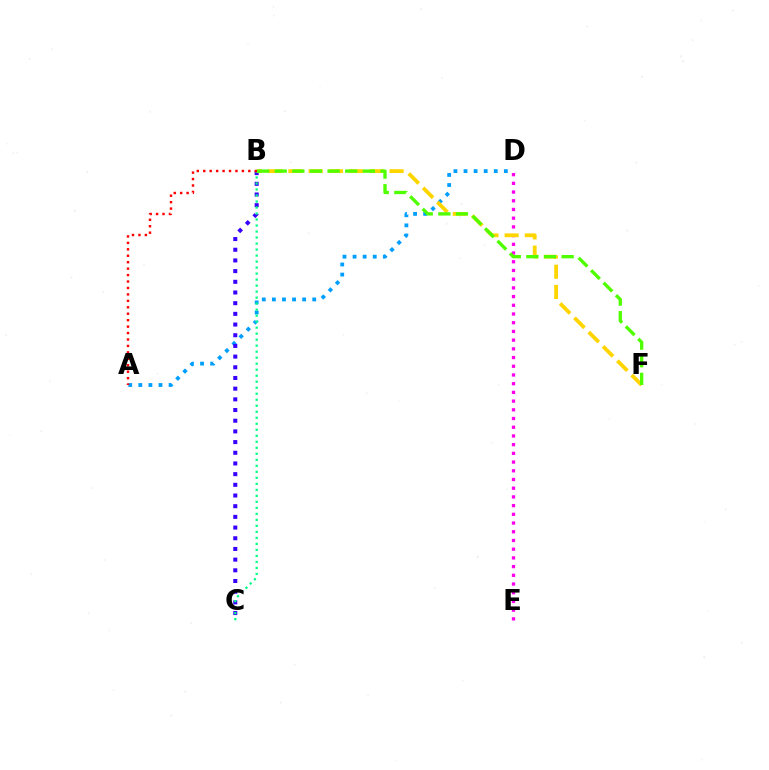{('A', 'D'): [{'color': '#009eff', 'line_style': 'dotted', 'thickness': 2.74}], ('D', 'E'): [{'color': '#ff00ed', 'line_style': 'dotted', 'thickness': 2.37}], ('B', 'C'): [{'color': '#3700ff', 'line_style': 'dotted', 'thickness': 2.9}, {'color': '#00ff86', 'line_style': 'dotted', 'thickness': 1.63}], ('B', 'F'): [{'color': '#ffd500', 'line_style': 'dashed', 'thickness': 2.75}, {'color': '#4fff00', 'line_style': 'dashed', 'thickness': 2.39}], ('A', 'B'): [{'color': '#ff0000', 'line_style': 'dotted', 'thickness': 1.75}]}